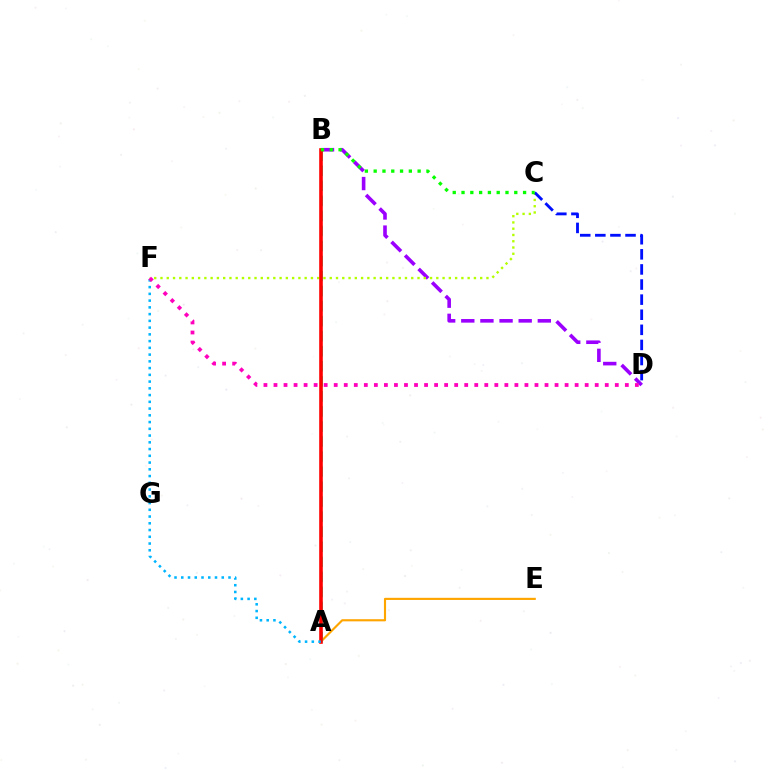{('A', 'E'): [{'color': '#ffa500', 'line_style': 'solid', 'thickness': 1.55}], ('A', 'B'): [{'color': '#00ff9d', 'line_style': 'dashed', 'thickness': 2.04}, {'color': '#ff0000', 'line_style': 'solid', 'thickness': 2.59}], ('B', 'D'): [{'color': '#9b00ff', 'line_style': 'dashed', 'thickness': 2.6}], ('C', 'F'): [{'color': '#b3ff00', 'line_style': 'dotted', 'thickness': 1.7}], ('C', 'D'): [{'color': '#0010ff', 'line_style': 'dashed', 'thickness': 2.05}], ('B', 'C'): [{'color': '#08ff00', 'line_style': 'dotted', 'thickness': 2.39}], ('A', 'F'): [{'color': '#00b5ff', 'line_style': 'dotted', 'thickness': 1.83}], ('D', 'F'): [{'color': '#ff00bd', 'line_style': 'dotted', 'thickness': 2.73}]}